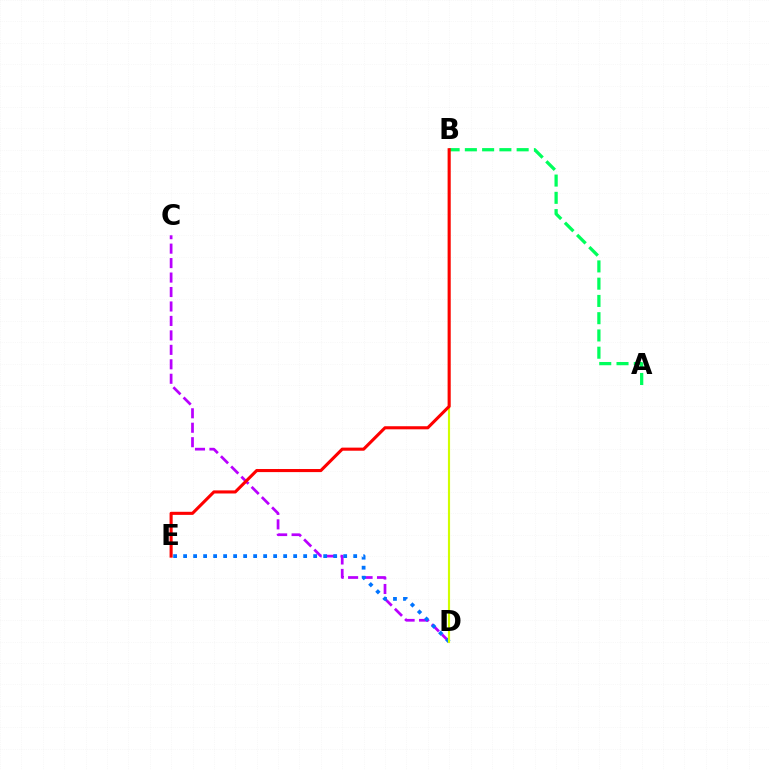{('C', 'D'): [{'color': '#b900ff', 'line_style': 'dashed', 'thickness': 1.96}], ('D', 'E'): [{'color': '#0074ff', 'line_style': 'dotted', 'thickness': 2.72}], ('A', 'B'): [{'color': '#00ff5c', 'line_style': 'dashed', 'thickness': 2.34}], ('B', 'D'): [{'color': '#d1ff00', 'line_style': 'solid', 'thickness': 1.55}], ('B', 'E'): [{'color': '#ff0000', 'line_style': 'solid', 'thickness': 2.22}]}